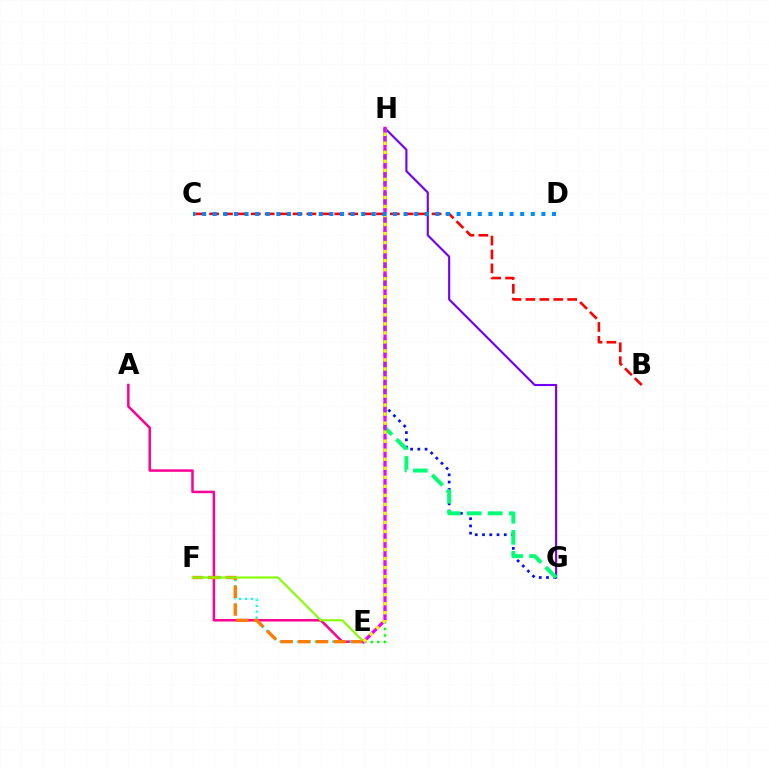{('G', 'H'): [{'color': '#7200ff', 'line_style': 'solid', 'thickness': 1.53}, {'color': '#0010ff', 'line_style': 'dotted', 'thickness': 1.97}, {'color': '#00ff74', 'line_style': 'dashed', 'thickness': 2.86}], ('A', 'E'): [{'color': '#ff0094', 'line_style': 'solid', 'thickness': 1.8}], ('E', 'H'): [{'color': '#08ff00', 'line_style': 'dotted', 'thickness': 1.79}, {'color': '#ee00ff', 'line_style': 'solid', 'thickness': 2.32}, {'color': '#fcf500', 'line_style': 'dotted', 'thickness': 2.45}], ('E', 'F'): [{'color': '#00fff6', 'line_style': 'dotted', 'thickness': 1.59}, {'color': '#ff7c00', 'line_style': 'dashed', 'thickness': 2.41}, {'color': '#84ff00', 'line_style': 'solid', 'thickness': 1.53}], ('B', 'C'): [{'color': '#ff0000', 'line_style': 'dashed', 'thickness': 1.89}], ('C', 'D'): [{'color': '#008cff', 'line_style': 'dotted', 'thickness': 2.88}]}